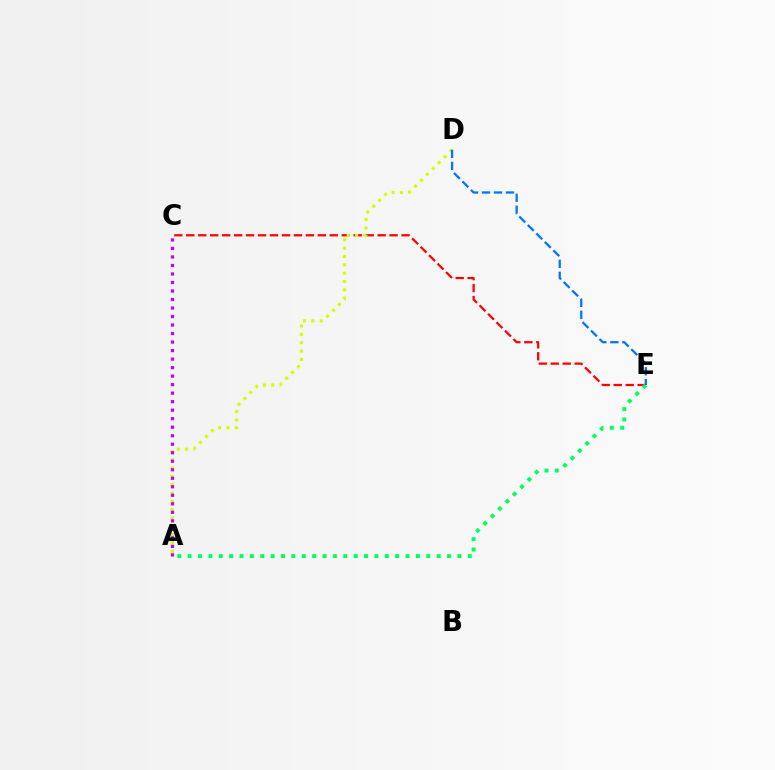{('C', 'E'): [{'color': '#ff0000', 'line_style': 'dashed', 'thickness': 1.62}], ('A', 'E'): [{'color': '#00ff5c', 'line_style': 'dotted', 'thickness': 2.82}], ('A', 'D'): [{'color': '#d1ff00', 'line_style': 'dotted', 'thickness': 2.27}], ('D', 'E'): [{'color': '#0074ff', 'line_style': 'dashed', 'thickness': 1.63}], ('A', 'C'): [{'color': '#b900ff', 'line_style': 'dotted', 'thickness': 2.31}]}